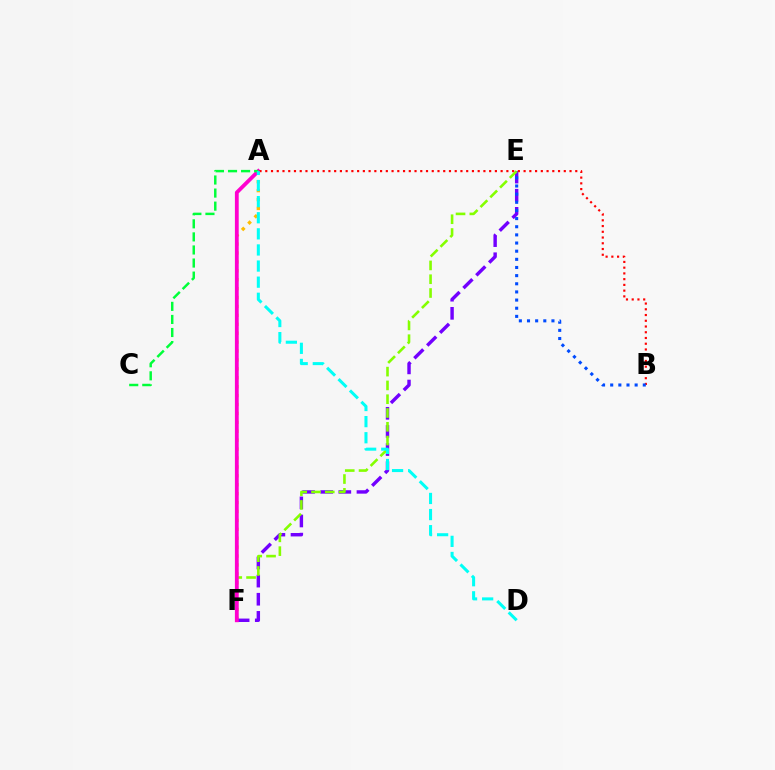{('A', 'F'): [{'color': '#ffbd00', 'line_style': 'dotted', 'thickness': 2.42}, {'color': '#ff00cf', 'line_style': 'solid', 'thickness': 2.74}], ('E', 'F'): [{'color': '#7200ff', 'line_style': 'dashed', 'thickness': 2.46}, {'color': '#84ff00', 'line_style': 'dashed', 'thickness': 1.87}], ('A', 'C'): [{'color': '#00ff39', 'line_style': 'dashed', 'thickness': 1.78}], ('A', 'B'): [{'color': '#ff0000', 'line_style': 'dotted', 'thickness': 1.56}], ('A', 'D'): [{'color': '#00fff6', 'line_style': 'dashed', 'thickness': 2.19}], ('B', 'E'): [{'color': '#004bff', 'line_style': 'dotted', 'thickness': 2.21}]}